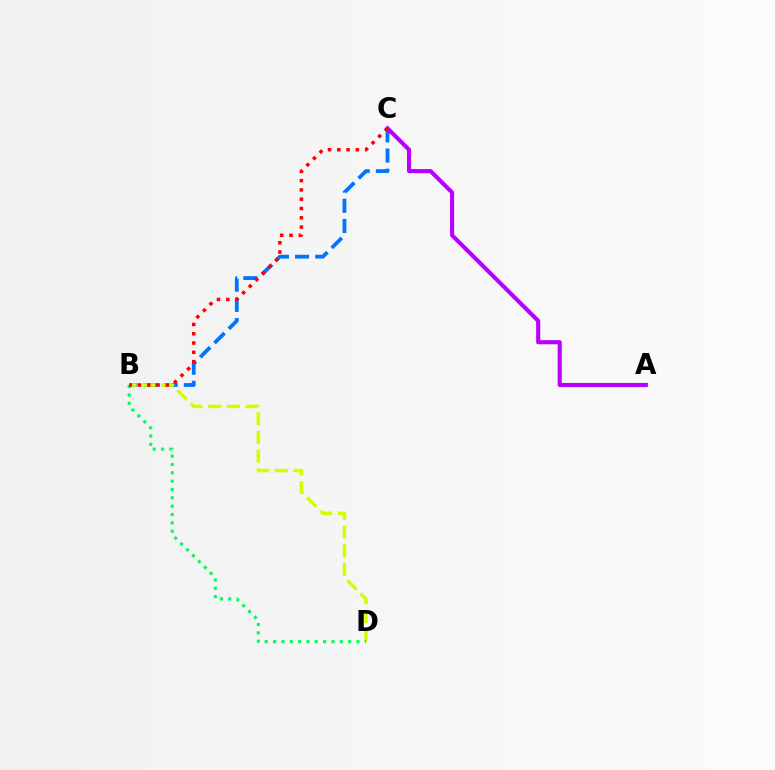{('B', 'C'): [{'color': '#0074ff', 'line_style': 'dashed', 'thickness': 2.74}, {'color': '#ff0000', 'line_style': 'dotted', 'thickness': 2.52}], ('B', 'D'): [{'color': '#d1ff00', 'line_style': 'dashed', 'thickness': 2.54}, {'color': '#00ff5c', 'line_style': 'dotted', 'thickness': 2.27}], ('A', 'C'): [{'color': '#b900ff', 'line_style': 'solid', 'thickness': 2.96}]}